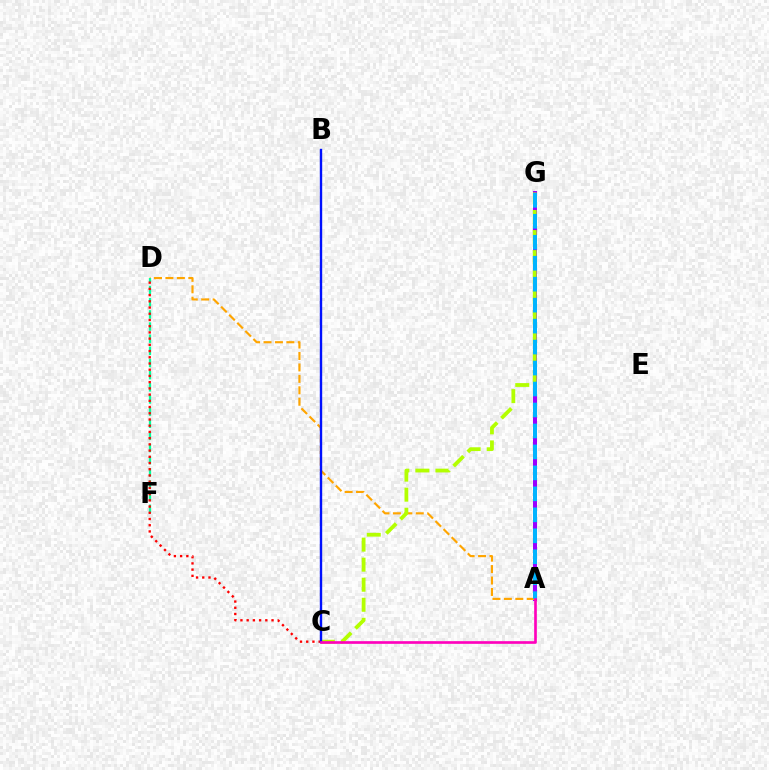{('A', 'G'): [{'color': '#08ff00', 'line_style': 'dashed', 'thickness': 2.82}, {'color': '#9b00ff', 'line_style': 'solid', 'thickness': 2.86}, {'color': '#00b5ff', 'line_style': 'dashed', 'thickness': 2.85}], ('A', 'D'): [{'color': '#ffa500', 'line_style': 'dashed', 'thickness': 1.55}], ('C', 'G'): [{'color': '#b3ff00', 'line_style': 'dashed', 'thickness': 2.72}], ('D', 'F'): [{'color': '#00ff9d', 'line_style': 'dashed', 'thickness': 1.65}], ('C', 'D'): [{'color': '#ff0000', 'line_style': 'dotted', 'thickness': 1.69}], ('B', 'C'): [{'color': '#0010ff', 'line_style': 'solid', 'thickness': 1.71}], ('A', 'C'): [{'color': '#ff00bd', 'line_style': 'solid', 'thickness': 1.92}]}